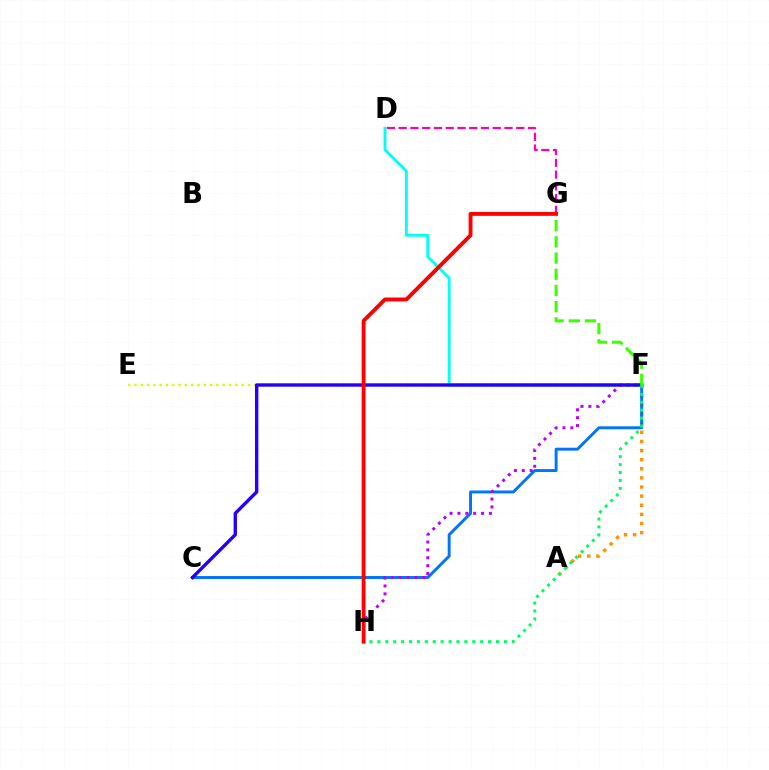{('A', 'F'): [{'color': '#ff9400', 'line_style': 'dotted', 'thickness': 2.48}], ('D', 'G'): [{'color': '#ff00ac', 'line_style': 'dashed', 'thickness': 1.6}], ('E', 'F'): [{'color': '#d1ff00', 'line_style': 'dotted', 'thickness': 1.71}], ('D', 'F'): [{'color': '#00fff6', 'line_style': 'solid', 'thickness': 2.06}], ('C', 'F'): [{'color': '#0074ff', 'line_style': 'solid', 'thickness': 2.12}, {'color': '#2500ff', 'line_style': 'solid', 'thickness': 2.43}], ('F', 'H'): [{'color': '#b900ff', 'line_style': 'dotted', 'thickness': 2.14}, {'color': '#00ff5c', 'line_style': 'dotted', 'thickness': 2.15}], ('F', 'G'): [{'color': '#3dff00', 'line_style': 'dashed', 'thickness': 2.2}], ('G', 'H'): [{'color': '#ff0000', 'line_style': 'solid', 'thickness': 2.79}]}